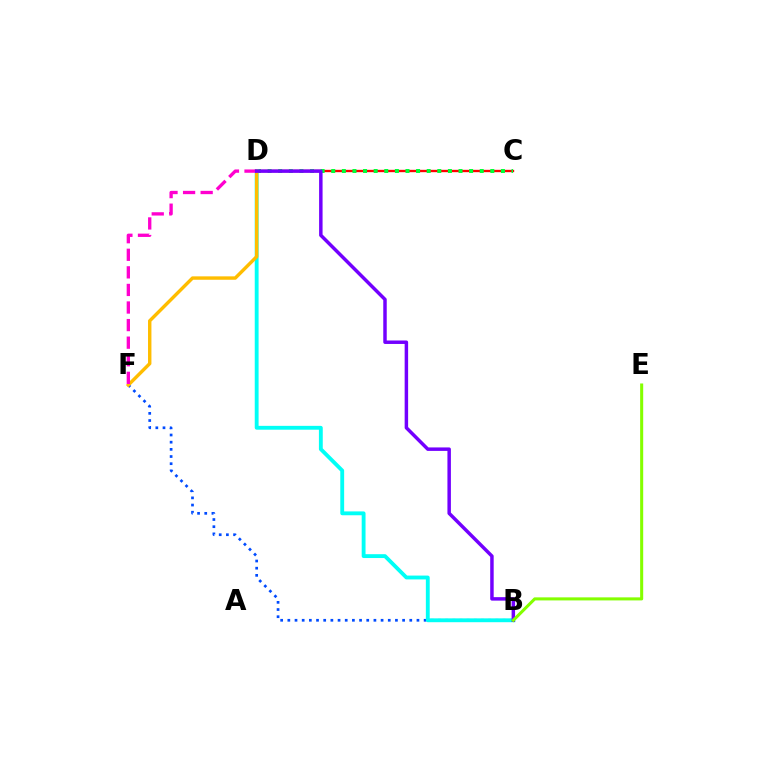{('B', 'F'): [{'color': '#004bff', 'line_style': 'dotted', 'thickness': 1.95}], ('C', 'D'): [{'color': '#ff0000', 'line_style': 'solid', 'thickness': 1.69}, {'color': '#00ff39', 'line_style': 'dotted', 'thickness': 2.88}], ('B', 'D'): [{'color': '#00fff6', 'line_style': 'solid', 'thickness': 2.77}, {'color': '#7200ff', 'line_style': 'solid', 'thickness': 2.5}], ('D', 'F'): [{'color': '#ffbd00', 'line_style': 'solid', 'thickness': 2.45}, {'color': '#ff00cf', 'line_style': 'dashed', 'thickness': 2.39}], ('B', 'E'): [{'color': '#84ff00', 'line_style': 'solid', 'thickness': 2.2}]}